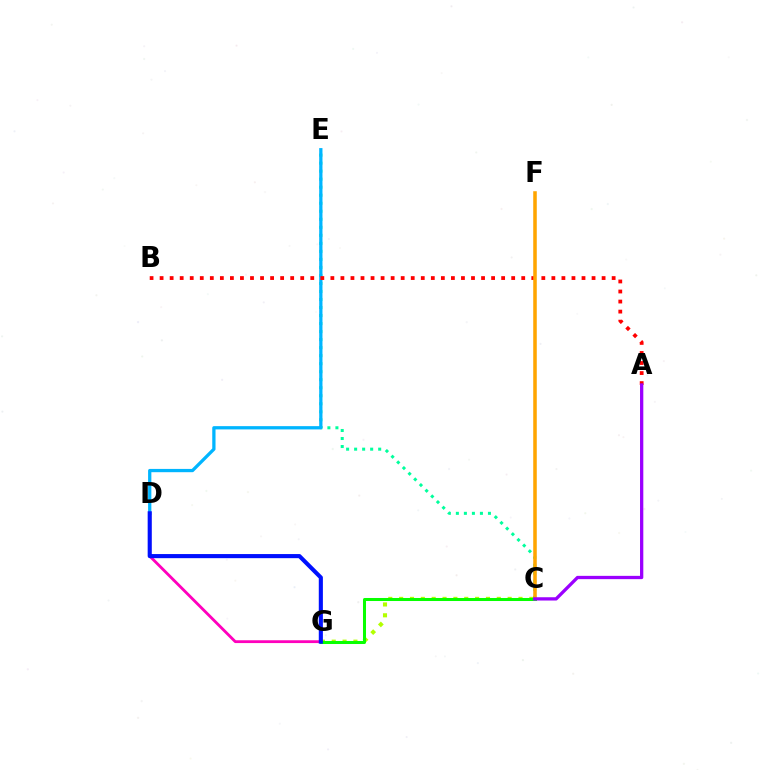{('C', 'G'): [{'color': '#b3ff00', 'line_style': 'dotted', 'thickness': 2.95}, {'color': '#08ff00', 'line_style': 'solid', 'thickness': 2.18}], ('C', 'E'): [{'color': '#00ff9d', 'line_style': 'dotted', 'thickness': 2.18}], ('D', 'E'): [{'color': '#00b5ff', 'line_style': 'solid', 'thickness': 2.36}], ('A', 'B'): [{'color': '#ff0000', 'line_style': 'dotted', 'thickness': 2.73}], ('C', 'F'): [{'color': '#ffa500', 'line_style': 'solid', 'thickness': 2.56}], ('D', 'G'): [{'color': '#ff00bd', 'line_style': 'solid', 'thickness': 2.03}, {'color': '#0010ff', 'line_style': 'solid', 'thickness': 2.96}], ('A', 'C'): [{'color': '#9b00ff', 'line_style': 'solid', 'thickness': 2.37}]}